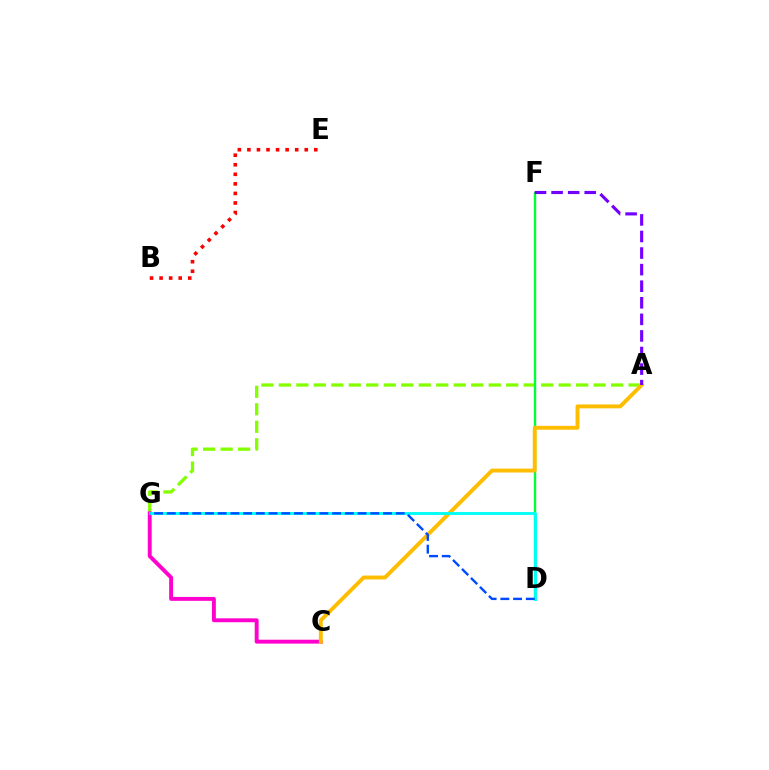{('A', 'G'): [{'color': '#84ff00', 'line_style': 'dashed', 'thickness': 2.38}], ('C', 'G'): [{'color': '#ff00cf', 'line_style': 'solid', 'thickness': 2.81}], ('D', 'F'): [{'color': '#00ff39', 'line_style': 'solid', 'thickness': 1.73}], ('A', 'C'): [{'color': '#ffbd00', 'line_style': 'solid', 'thickness': 2.81}], ('A', 'F'): [{'color': '#7200ff', 'line_style': 'dashed', 'thickness': 2.25}], ('B', 'E'): [{'color': '#ff0000', 'line_style': 'dotted', 'thickness': 2.6}], ('D', 'G'): [{'color': '#00fff6', 'line_style': 'solid', 'thickness': 2.07}, {'color': '#004bff', 'line_style': 'dashed', 'thickness': 1.73}]}